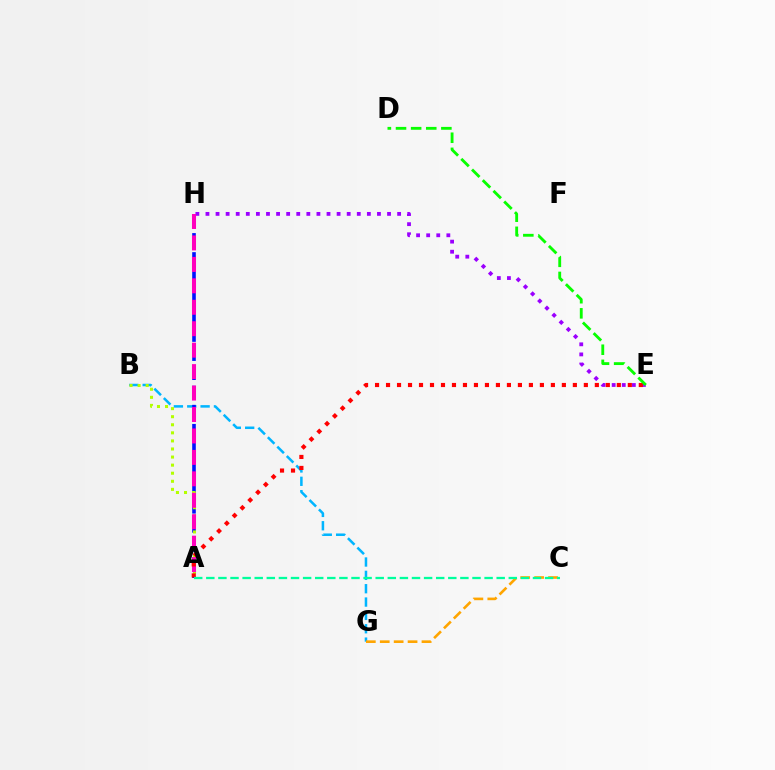{('E', 'H'): [{'color': '#9b00ff', 'line_style': 'dotted', 'thickness': 2.74}], ('B', 'G'): [{'color': '#00b5ff', 'line_style': 'dashed', 'thickness': 1.81}], ('A', 'H'): [{'color': '#0010ff', 'line_style': 'dashed', 'thickness': 2.59}, {'color': '#ff00bd', 'line_style': 'dashed', 'thickness': 2.91}], ('C', 'G'): [{'color': '#ffa500', 'line_style': 'dashed', 'thickness': 1.89}], ('A', 'B'): [{'color': '#b3ff00', 'line_style': 'dotted', 'thickness': 2.19}], ('A', 'E'): [{'color': '#ff0000', 'line_style': 'dotted', 'thickness': 2.99}], ('D', 'E'): [{'color': '#08ff00', 'line_style': 'dashed', 'thickness': 2.05}], ('A', 'C'): [{'color': '#00ff9d', 'line_style': 'dashed', 'thickness': 1.64}]}